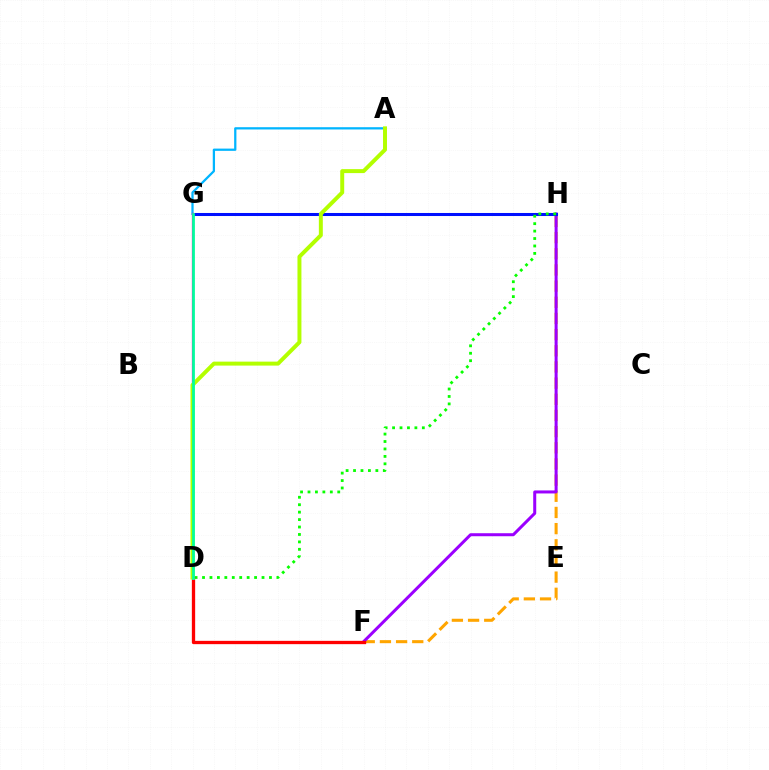{('A', 'G'): [{'color': '#00b5ff', 'line_style': 'solid', 'thickness': 1.63}], ('F', 'H'): [{'color': '#ffa500', 'line_style': 'dashed', 'thickness': 2.2}, {'color': '#9b00ff', 'line_style': 'solid', 'thickness': 2.17}], ('G', 'H'): [{'color': '#0010ff', 'line_style': 'solid', 'thickness': 2.19}], ('D', 'G'): [{'color': '#ff00bd', 'line_style': 'solid', 'thickness': 1.66}, {'color': '#00ff9d', 'line_style': 'solid', 'thickness': 1.98}], ('D', 'H'): [{'color': '#08ff00', 'line_style': 'dotted', 'thickness': 2.02}], ('D', 'F'): [{'color': '#ff0000', 'line_style': 'solid', 'thickness': 2.38}], ('A', 'D'): [{'color': '#b3ff00', 'line_style': 'solid', 'thickness': 2.85}]}